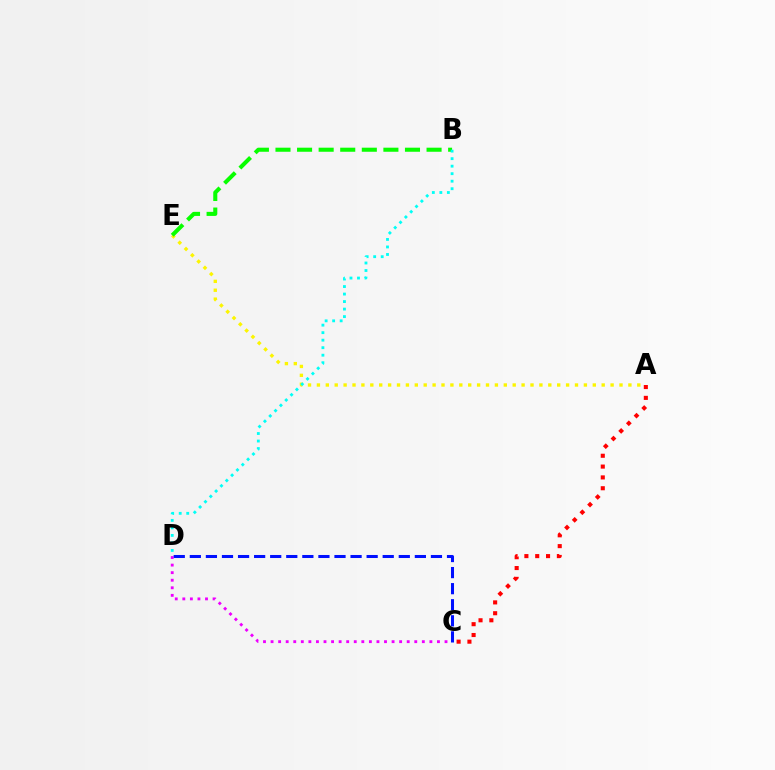{('A', 'E'): [{'color': '#fcf500', 'line_style': 'dotted', 'thickness': 2.42}], ('A', 'C'): [{'color': '#ff0000', 'line_style': 'dotted', 'thickness': 2.94}], ('B', 'E'): [{'color': '#08ff00', 'line_style': 'dashed', 'thickness': 2.93}], ('B', 'D'): [{'color': '#00fff6', 'line_style': 'dotted', 'thickness': 2.04}], ('C', 'D'): [{'color': '#ee00ff', 'line_style': 'dotted', 'thickness': 2.05}, {'color': '#0010ff', 'line_style': 'dashed', 'thickness': 2.18}]}